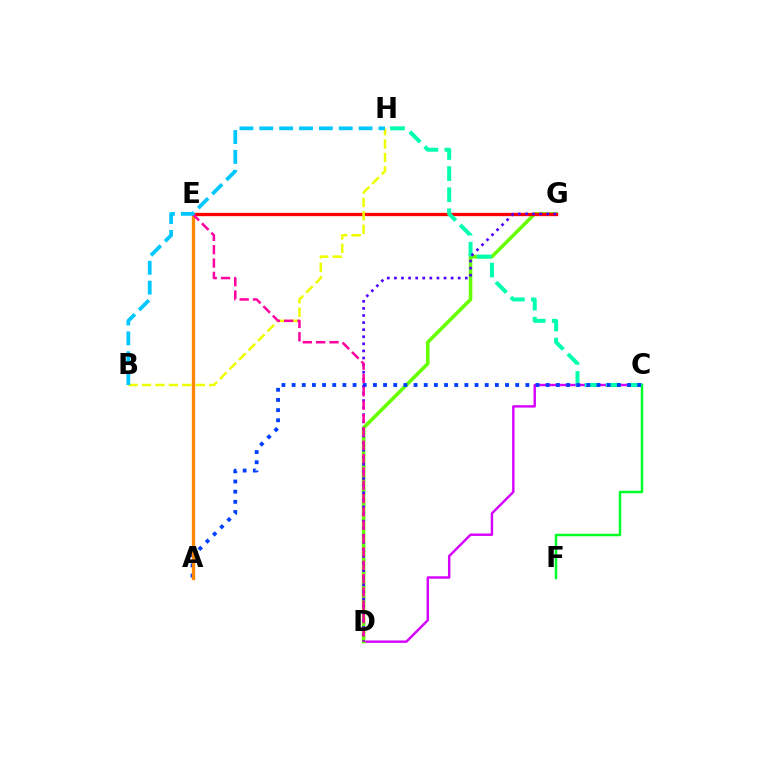{('C', 'D'): [{'color': '#d600ff', 'line_style': 'solid', 'thickness': 1.75}], ('D', 'G'): [{'color': '#66ff00', 'line_style': 'solid', 'thickness': 2.56}, {'color': '#4f00ff', 'line_style': 'dotted', 'thickness': 1.93}], ('E', 'G'): [{'color': '#ff0000', 'line_style': 'solid', 'thickness': 2.38}], ('C', 'F'): [{'color': '#00ff27', 'line_style': 'solid', 'thickness': 1.78}], ('B', 'H'): [{'color': '#eeff00', 'line_style': 'dashed', 'thickness': 1.83}, {'color': '#00c7ff', 'line_style': 'dashed', 'thickness': 2.7}], ('C', 'H'): [{'color': '#00ffaf', 'line_style': 'dashed', 'thickness': 2.87}], ('A', 'C'): [{'color': '#003fff', 'line_style': 'dotted', 'thickness': 2.76}], ('A', 'E'): [{'color': '#ff8800', 'line_style': 'solid', 'thickness': 2.39}], ('D', 'E'): [{'color': '#ff00a0', 'line_style': 'dashed', 'thickness': 1.81}]}